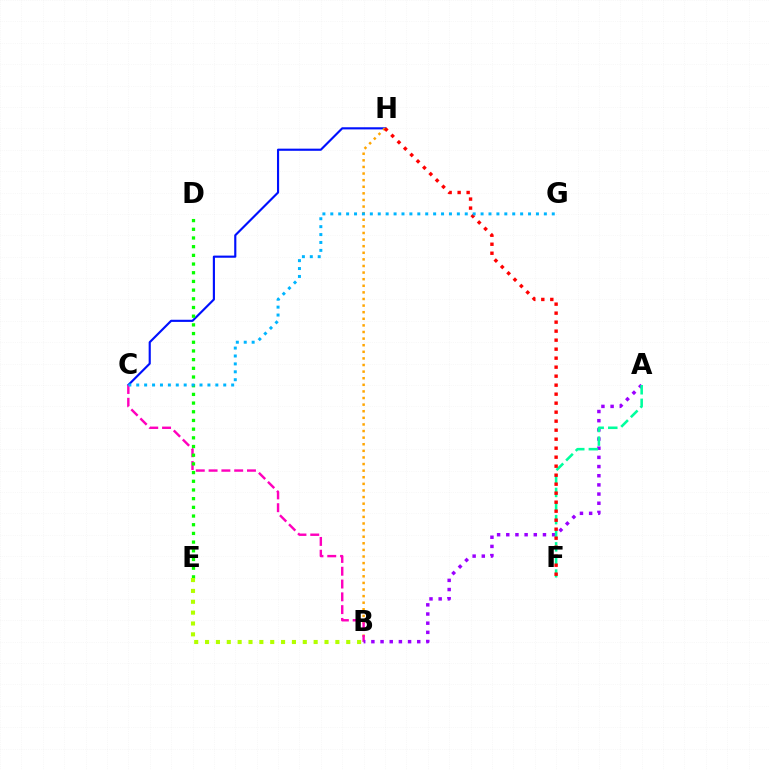{('C', 'H'): [{'color': '#0010ff', 'line_style': 'solid', 'thickness': 1.55}], ('B', 'H'): [{'color': '#ffa500', 'line_style': 'dotted', 'thickness': 1.79}], ('B', 'C'): [{'color': '#ff00bd', 'line_style': 'dashed', 'thickness': 1.74}], ('A', 'B'): [{'color': '#9b00ff', 'line_style': 'dotted', 'thickness': 2.49}], ('A', 'F'): [{'color': '#00ff9d', 'line_style': 'dashed', 'thickness': 1.85}], ('D', 'E'): [{'color': '#08ff00', 'line_style': 'dotted', 'thickness': 2.36}], ('F', 'H'): [{'color': '#ff0000', 'line_style': 'dotted', 'thickness': 2.45}], ('B', 'E'): [{'color': '#b3ff00', 'line_style': 'dotted', 'thickness': 2.95}], ('C', 'G'): [{'color': '#00b5ff', 'line_style': 'dotted', 'thickness': 2.15}]}